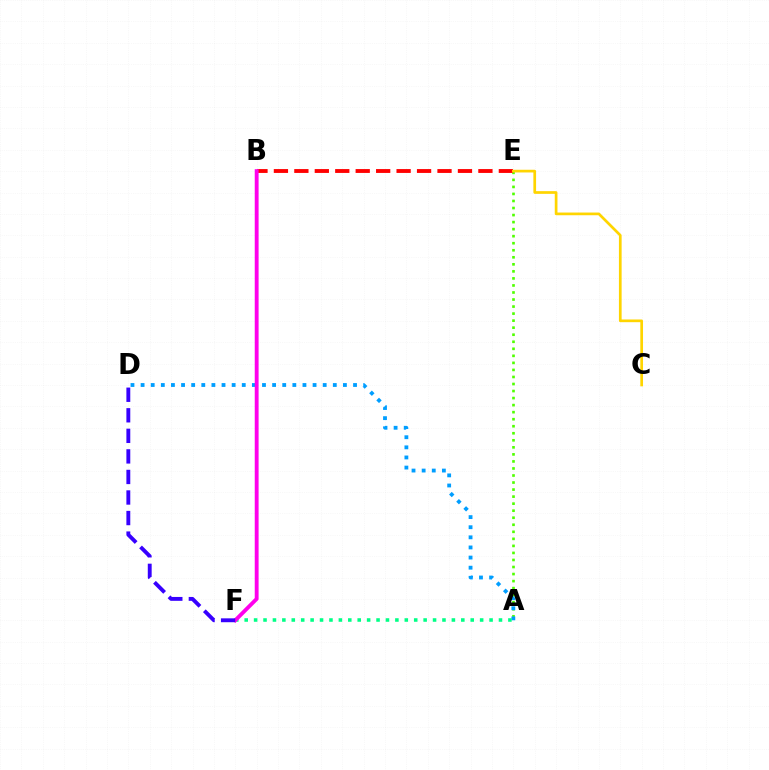{('A', 'E'): [{'color': '#4fff00', 'line_style': 'dotted', 'thickness': 1.91}], ('B', 'E'): [{'color': '#ff0000', 'line_style': 'dashed', 'thickness': 2.78}], ('A', 'D'): [{'color': '#009eff', 'line_style': 'dotted', 'thickness': 2.75}], ('C', 'E'): [{'color': '#ffd500', 'line_style': 'solid', 'thickness': 1.95}], ('A', 'F'): [{'color': '#00ff86', 'line_style': 'dotted', 'thickness': 2.56}], ('B', 'F'): [{'color': '#ff00ed', 'line_style': 'solid', 'thickness': 2.78}], ('D', 'F'): [{'color': '#3700ff', 'line_style': 'dashed', 'thickness': 2.79}]}